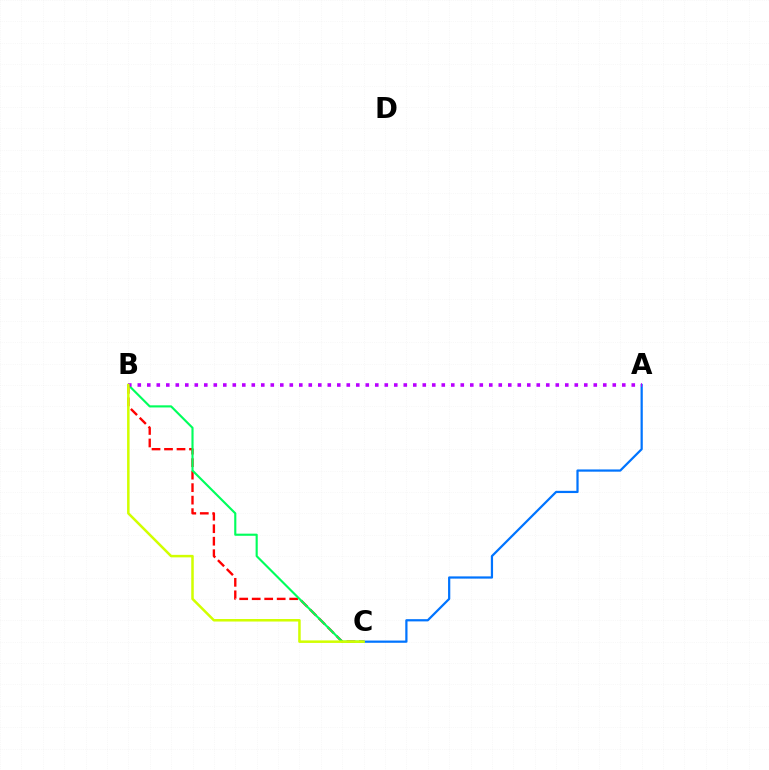{('B', 'C'): [{'color': '#ff0000', 'line_style': 'dashed', 'thickness': 1.7}, {'color': '#00ff5c', 'line_style': 'solid', 'thickness': 1.54}, {'color': '#d1ff00', 'line_style': 'solid', 'thickness': 1.81}], ('A', 'C'): [{'color': '#0074ff', 'line_style': 'solid', 'thickness': 1.6}], ('A', 'B'): [{'color': '#b900ff', 'line_style': 'dotted', 'thickness': 2.58}]}